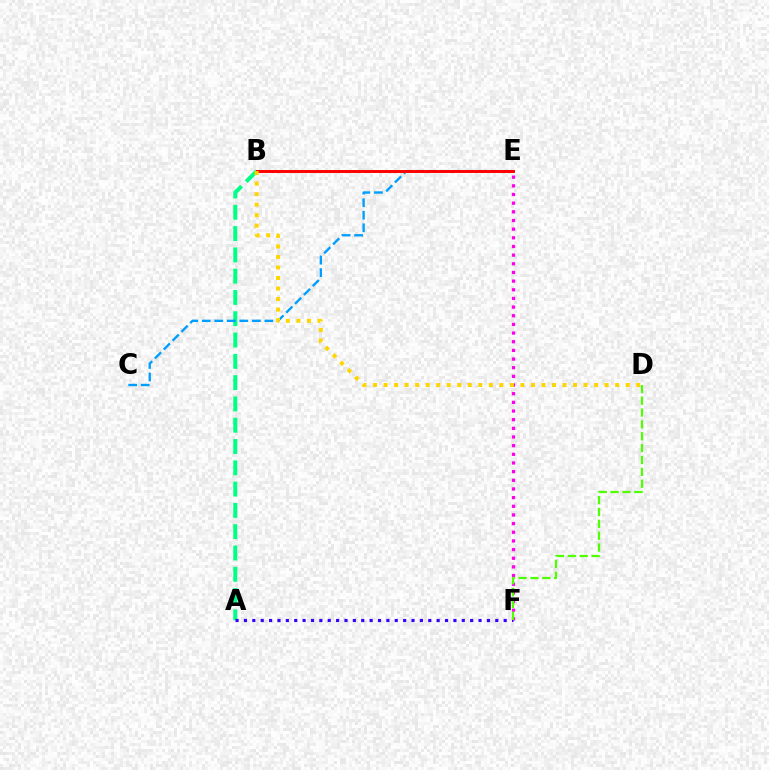{('E', 'F'): [{'color': '#ff00ed', 'line_style': 'dotted', 'thickness': 2.35}], ('A', 'B'): [{'color': '#00ff86', 'line_style': 'dashed', 'thickness': 2.89}], ('C', 'E'): [{'color': '#009eff', 'line_style': 'dashed', 'thickness': 1.7}], ('A', 'F'): [{'color': '#3700ff', 'line_style': 'dotted', 'thickness': 2.28}], ('B', 'E'): [{'color': '#ff0000', 'line_style': 'solid', 'thickness': 2.11}], ('D', 'F'): [{'color': '#4fff00', 'line_style': 'dashed', 'thickness': 1.61}], ('B', 'D'): [{'color': '#ffd500', 'line_style': 'dotted', 'thickness': 2.86}]}